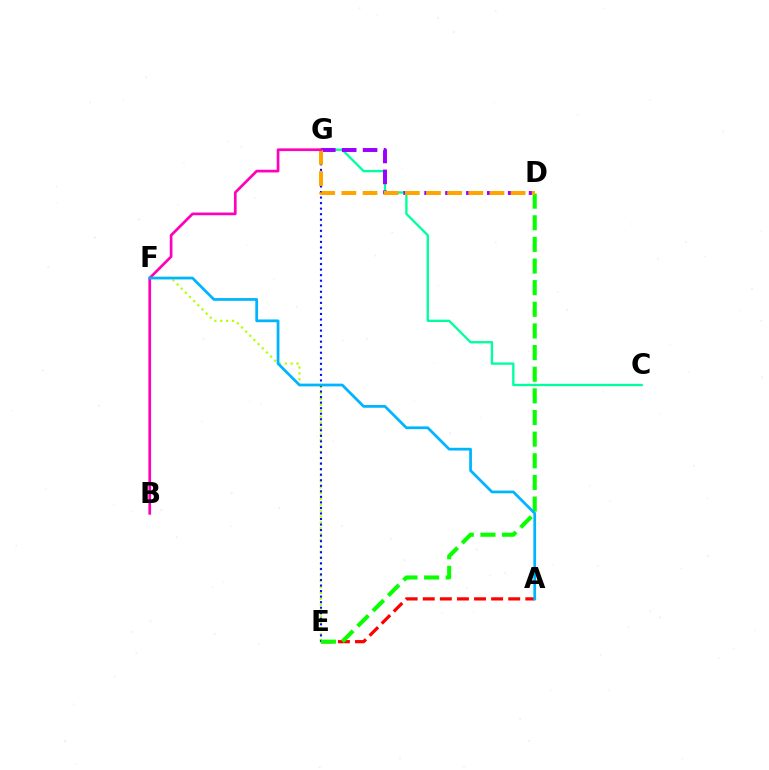{('C', 'G'): [{'color': '#00ff9d', 'line_style': 'solid', 'thickness': 1.67}], ('E', 'F'): [{'color': '#b3ff00', 'line_style': 'dotted', 'thickness': 1.6}], ('D', 'G'): [{'color': '#9b00ff', 'line_style': 'dashed', 'thickness': 2.84}, {'color': '#ffa500', 'line_style': 'dashed', 'thickness': 2.87}], ('E', 'G'): [{'color': '#0010ff', 'line_style': 'dotted', 'thickness': 1.51}], ('A', 'E'): [{'color': '#ff0000', 'line_style': 'dashed', 'thickness': 2.32}], ('D', 'E'): [{'color': '#08ff00', 'line_style': 'dashed', 'thickness': 2.94}], ('B', 'G'): [{'color': '#ff00bd', 'line_style': 'solid', 'thickness': 1.95}], ('A', 'F'): [{'color': '#00b5ff', 'line_style': 'solid', 'thickness': 1.98}]}